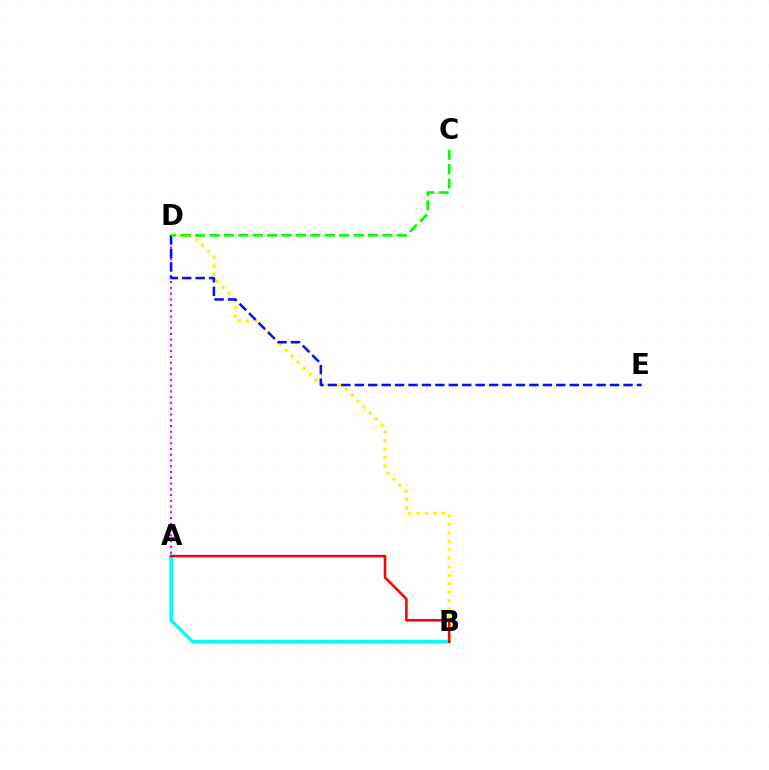{('A', 'B'): [{'color': '#00fff6', 'line_style': 'solid', 'thickness': 2.56}, {'color': '#ff0000', 'line_style': 'solid', 'thickness': 1.84}], ('A', 'D'): [{'color': '#ee00ff', 'line_style': 'dotted', 'thickness': 1.56}], ('B', 'D'): [{'color': '#fcf500', 'line_style': 'dotted', 'thickness': 2.3}], ('D', 'E'): [{'color': '#0010ff', 'line_style': 'dashed', 'thickness': 1.83}], ('C', 'D'): [{'color': '#08ff00', 'line_style': 'dashed', 'thickness': 1.96}]}